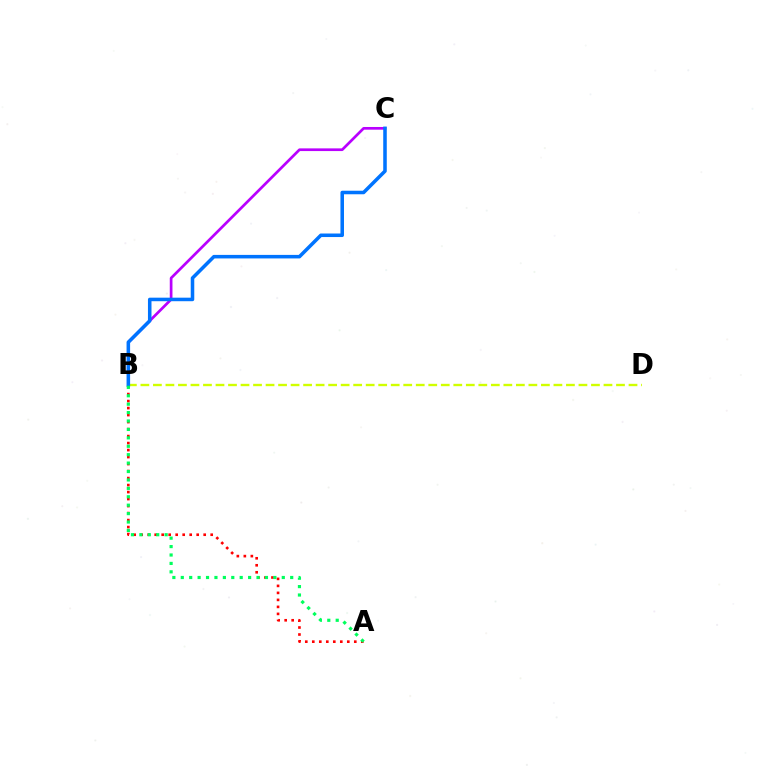{('B', 'C'): [{'color': '#b900ff', 'line_style': 'solid', 'thickness': 1.94}, {'color': '#0074ff', 'line_style': 'solid', 'thickness': 2.55}], ('A', 'B'): [{'color': '#ff0000', 'line_style': 'dotted', 'thickness': 1.9}, {'color': '#00ff5c', 'line_style': 'dotted', 'thickness': 2.29}], ('B', 'D'): [{'color': '#d1ff00', 'line_style': 'dashed', 'thickness': 1.7}]}